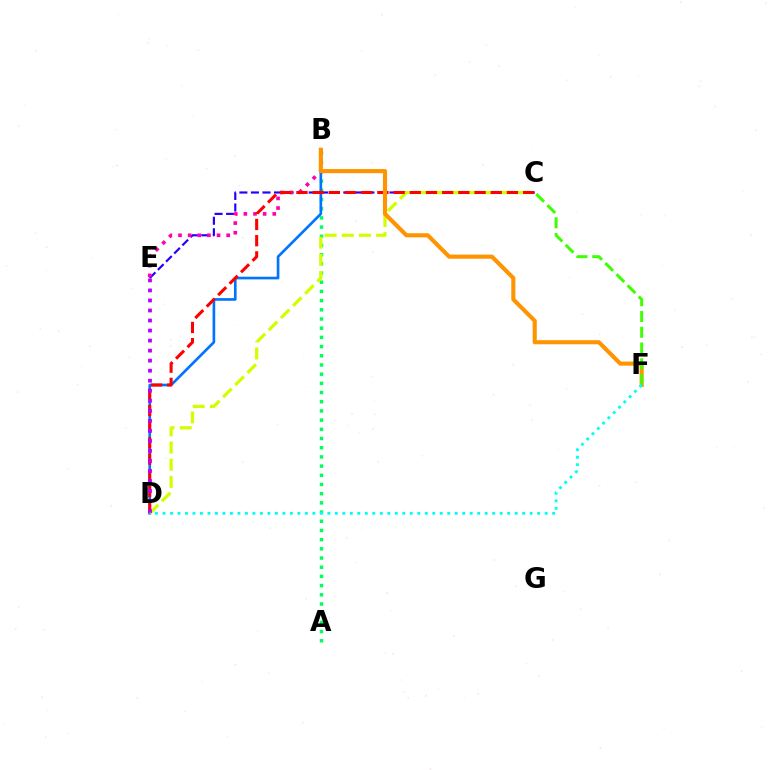{('A', 'B'): [{'color': '#00ff5c', 'line_style': 'dotted', 'thickness': 2.5}], ('B', 'D'): [{'color': '#0074ff', 'line_style': 'solid', 'thickness': 1.91}], ('C', 'E'): [{'color': '#2500ff', 'line_style': 'dashed', 'thickness': 1.57}], ('C', 'D'): [{'color': '#d1ff00', 'line_style': 'dashed', 'thickness': 2.33}, {'color': '#ff0000', 'line_style': 'dashed', 'thickness': 2.2}], ('B', 'E'): [{'color': '#ff00ac', 'line_style': 'dotted', 'thickness': 2.62}], ('B', 'F'): [{'color': '#ff9400', 'line_style': 'solid', 'thickness': 2.95}], ('D', 'E'): [{'color': '#b900ff', 'line_style': 'dotted', 'thickness': 2.73}], ('C', 'F'): [{'color': '#3dff00', 'line_style': 'dashed', 'thickness': 2.14}], ('D', 'F'): [{'color': '#00fff6', 'line_style': 'dotted', 'thickness': 2.04}]}